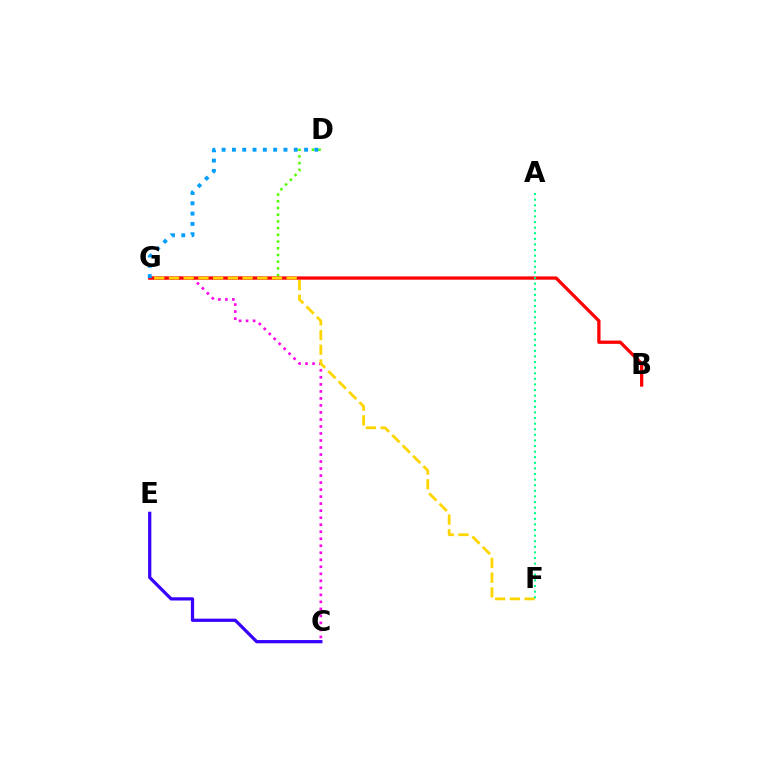{('C', 'G'): [{'color': '#ff00ed', 'line_style': 'dotted', 'thickness': 1.91}], ('D', 'G'): [{'color': '#4fff00', 'line_style': 'dotted', 'thickness': 1.82}, {'color': '#009eff', 'line_style': 'dotted', 'thickness': 2.8}], ('B', 'G'): [{'color': '#ff0000', 'line_style': 'solid', 'thickness': 2.37}], ('F', 'G'): [{'color': '#ffd500', 'line_style': 'dashed', 'thickness': 2.0}], ('A', 'F'): [{'color': '#00ff86', 'line_style': 'dotted', 'thickness': 1.52}], ('C', 'E'): [{'color': '#3700ff', 'line_style': 'solid', 'thickness': 2.32}]}